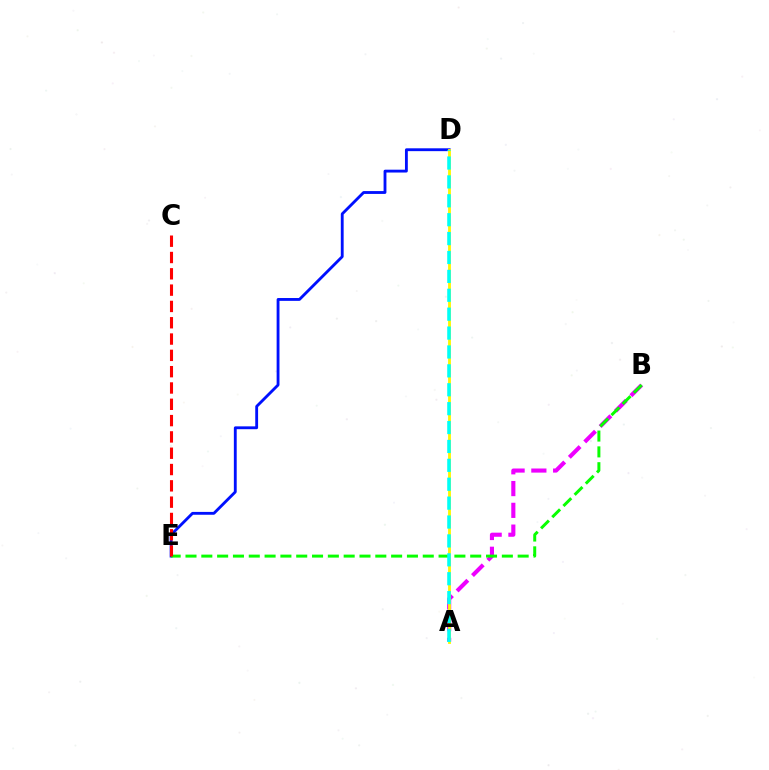{('A', 'B'): [{'color': '#ee00ff', 'line_style': 'dashed', 'thickness': 2.96}], ('D', 'E'): [{'color': '#0010ff', 'line_style': 'solid', 'thickness': 2.05}], ('B', 'E'): [{'color': '#08ff00', 'line_style': 'dashed', 'thickness': 2.15}], ('A', 'D'): [{'color': '#fcf500', 'line_style': 'solid', 'thickness': 2.04}, {'color': '#00fff6', 'line_style': 'dashed', 'thickness': 2.57}], ('C', 'E'): [{'color': '#ff0000', 'line_style': 'dashed', 'thickness': 2.22}]}